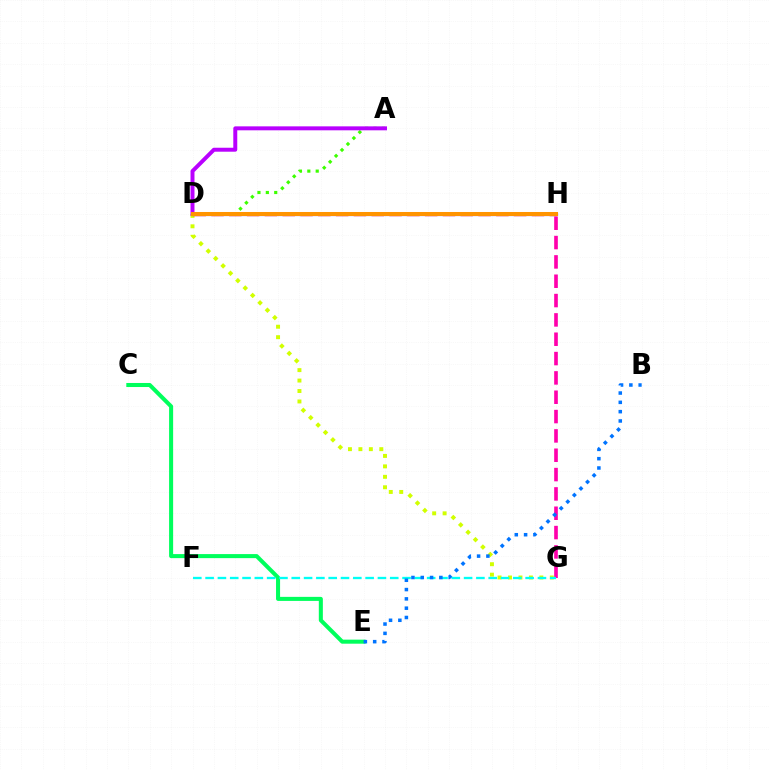{('G', 'H'): [{'color': '#ff00ac', 'line_style': 'dashed', 'thickness': 2.63}], ('A', 'D'): [{'color': '#3dff00', 'line_style': 'dotted', 'thickness': 2.28}, {'color': '#b900ff', 'line_style': 'solid', 'thickness': 2.85}], ('D', 'G'): [{'color': '#d1ff00', 'line_style': 'dotted', 'thickness': 2.84}], ('C', 'E'): [{'color': '#00ff5c', 'line_style': 'solid', 'thickness': 2.91}], ('D', 'H'): [{'color': '#ff0000', 'line_style': 'dashed', 'thickness': 2.42}, {'color': '#2500ff', 'line_style': 'solid', 'thickness': 2.25}, {'color': '#ff9400', 'line_style': 'solid', 'thickness': 2.9}], ('F', 'G'): [{'color': '#00fff6', 'line_style': 'dashed', 'thickness': 1.67}], ('B', 'E'): [{'color': '#0074ff', 'line_style': 'dotted', 'thickness': 2.53}]}